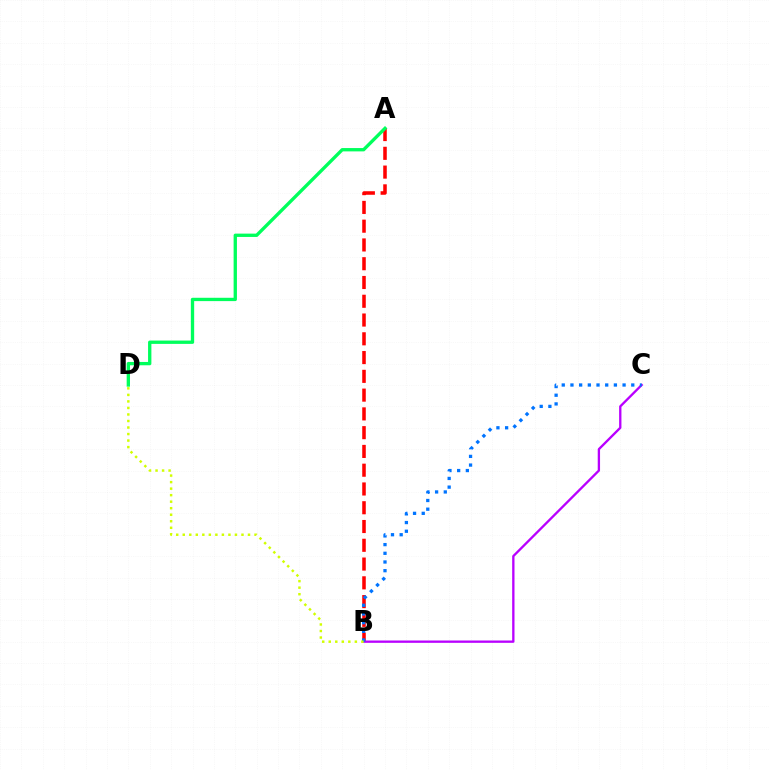{('A', 'B'): [{'color': '#ff0000', 'line_style': 'dashed', 'thickness': 2.55}], ('A', 'D'): [{'color': '#00ff5c', 'line_style': 'solid', 'thickness': 2.4}], ('B', 'C'): [{'color': '#b900ff', 'line_style': 'solid', 'thickness': 1.67}, {'color': '#0074ff', 'line_style': 'dotted', 'thickness': 2.36}], ('B', 'D'): [{'color': '#d1ff00', 'line_style': 'dotted', 'thickness': 1.77}]}